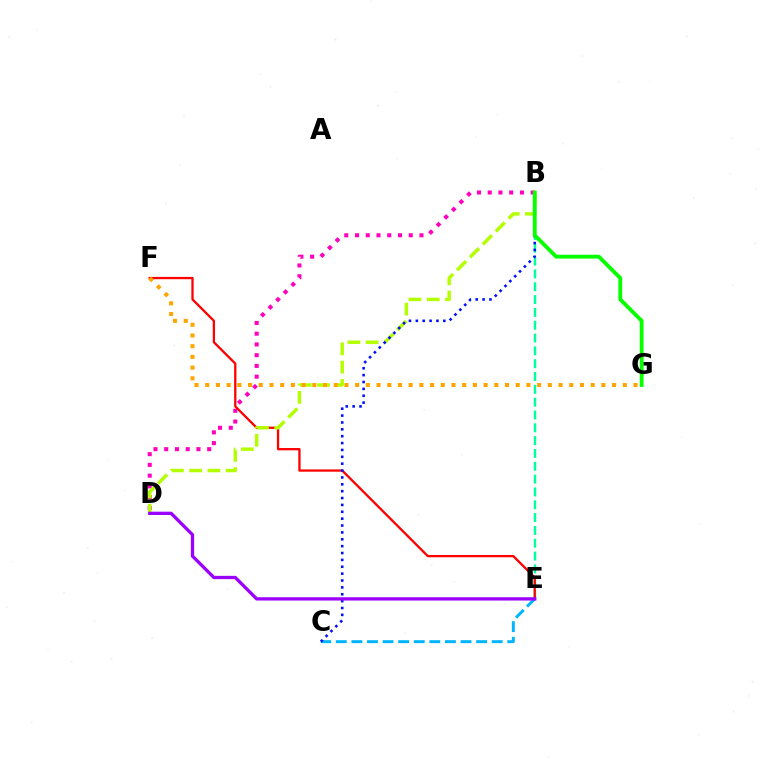{('B', 'D'): [{'color': '#ff00bd', 'line_style': 'dotted', 'thickness': 2.92}, {'color': '#b3ff00', 'line_style': 'dashed', 'thickness': 2.48}], ('C', 'E'): [{'color': '#00b5ff', 'line_style': 'dashed', 'thickness': 2.12}], ('B', 'E'): [{'color': '#00ff9d', 'line_style': 'dashed', 'thickness': 1.74}], ('E', 'F'): [{'color': '#ff0000', 'line_style': 'solid', 'thickness': 1.65}], ('F', 'G'): [{'color': '#ffa500', 'line_style': 'dotted', 'thickness': 2.91}], ('B', 'C'): [{'color': '#0010ff', 'line_style': 'dotted', 'thickness': 1.87}], ('B', 'G'): [{'color': '#08ff00', 'line_style': 'solid', 'thickness': 2.76}], ('D', 'E'): [{'color': '#9b00ff', 'line_style': 'solid', 'thickness': 2.38}]}